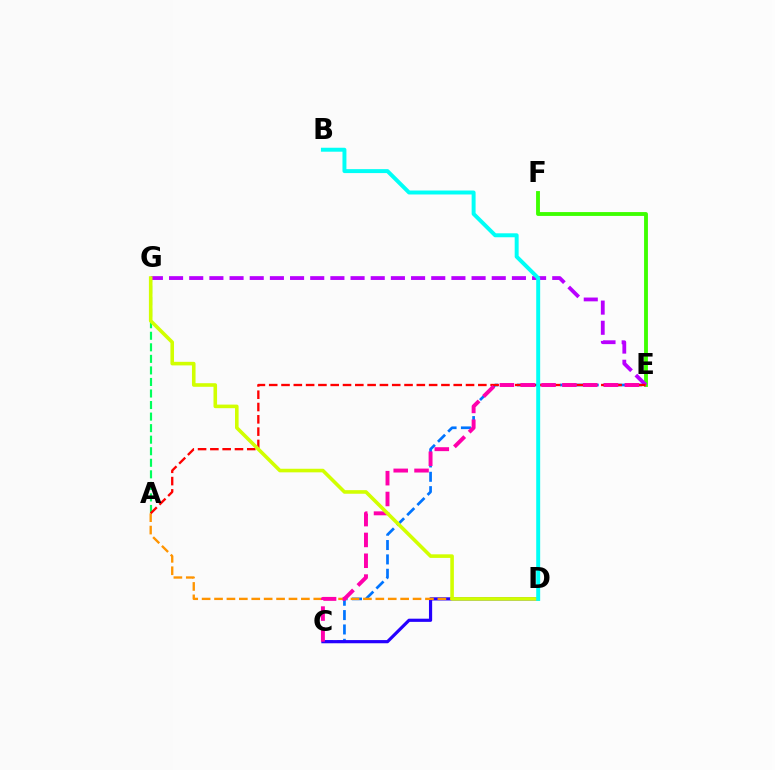{('E', 'F'): [{'color': '#3dff00', 'line_style': 'solid', 'thickness': 2.77}], ('C', 'E'): [{'color': '#0074ff', 'line_style': 'dashed', 'thickness': 1.95}, {'color': '#ff00ac', 'line_style': 'dashed', 'thickness': 2.83}], ('C', 'D'): [{'color': '#2500ff', 'line_style': 'solid', 'thickness': 2.29}], ('A', 'G'): [{'color': '#00ff5c', 'line_style': 'dashed', 'thickness': 1.57}], ('A', 'D'): [{'color': '#ff9400', 'line_style': 'dashed', 'thickness': 1.69}], ('E', 'G'): [{'color': '#b900ff', 'line_style': 'dashed', 'thickness': 2.74}], ('A', 'E'): [{'color': '#ff0000', 'line_style': 'dashed', 'thickness': 1.67}], ('D', 'G'): [{'color': '#d1ff00', 'line_style': 'solid', 'thickness': 2.58}], ('B', 'D'): [{'color': '#00fff6', 'line_style': 'solid', 'thickness': 2.84}]}